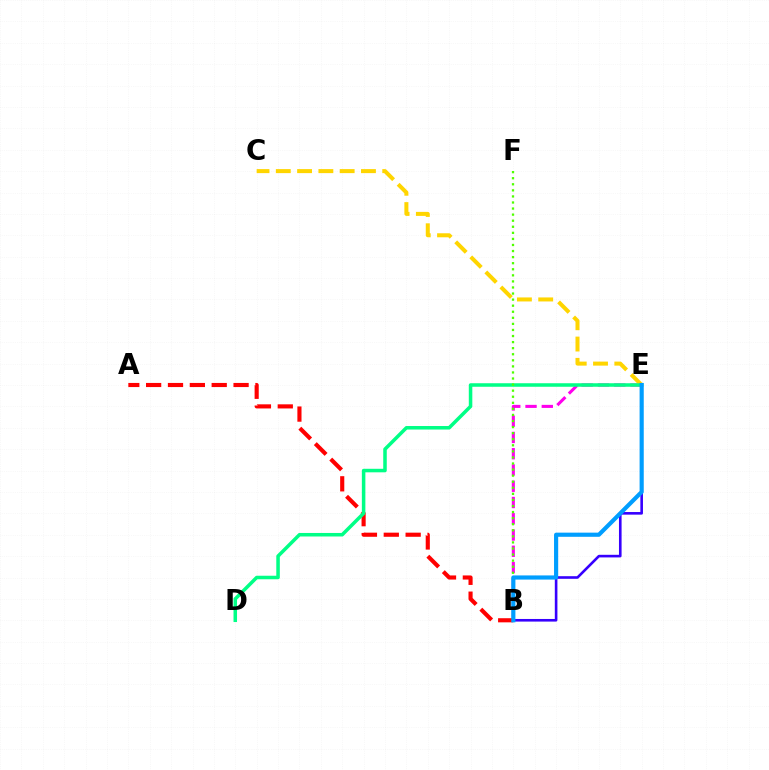{('B', 'E'): [{'color': '#ff00ed', 'line_style': 'dashed', 'thickness': 2.21}, {'color': '#3700ff', 'line_style': 'solid', 'thickness': 1.88}, {'color': '#009eff', 'line_style': 'solid', 'thickness': 2.99}], ('C', 'E'): [{'color': '#ffd500', 'line_style': 'dashed', 'thickness': 2.89}], ('A', 'B'): [{'color': '#ff0000', 'line_style': 'dashed', 'thickness': 2.97}], ('D', 'E'): [{'color': '#00ff86', 'line_style': 'solid', 'thickness': 2.54}], ('B', 'F'): [{'color': '#4fff00', 'line_style': 'dotted', 'thickness': 1.65}]}